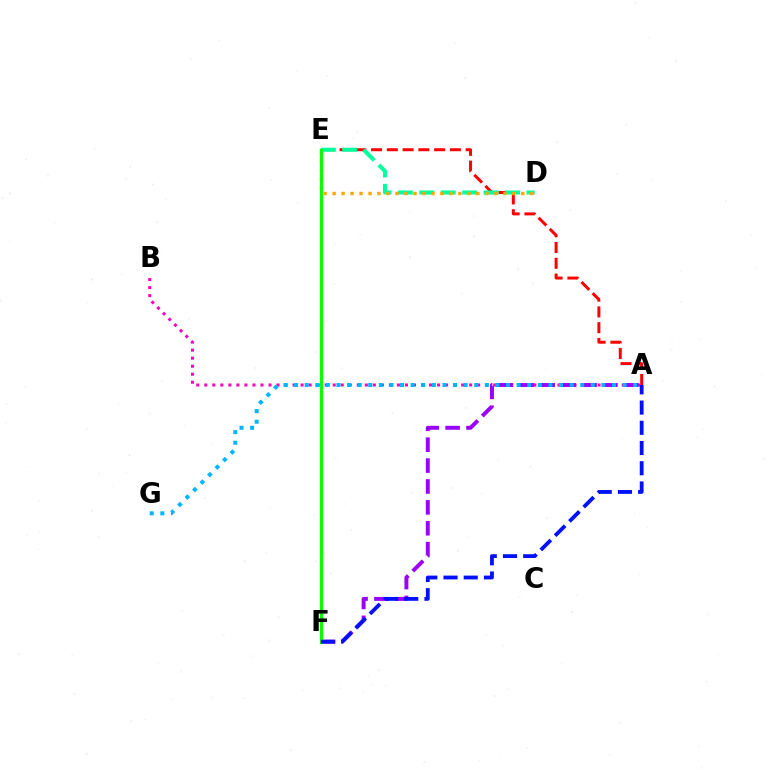{('A', 'E'): [{'color': '#ff0000', 'line_style': 'dashed', 'thickness': 2.14}], ('D', 'E'): [{'color': '#00ff9d', 'line_style': 'dashed', 'thickness': 2.91}, {'color': '#ffa500', 'line_style': 'dotted', 'thickness': 2.44}], ('E', 'F'): [{'color': '#b3ff00', 'line_style': 'dotted', 'thickness': 2.14}, {'color': '#08ff00', 'line_style': 'solid', 'thickness': 2.28}], ('A', 'B'): [{'color': '#ff00bd', 'line_style': 'dotted', 'thickness': 2.18}], ('A', 'F'): [{'color': '#9b00ff', 'line_style': 'dashed', 'thickness': 2.84}, {'color': '#0010ff', 'line_style': 'dashed', 'thickness': 2.75}], ('A', 'G'): [{'color': '#00b5ff', 'line_style': 'dotted', 'thickness': 2.88}]}